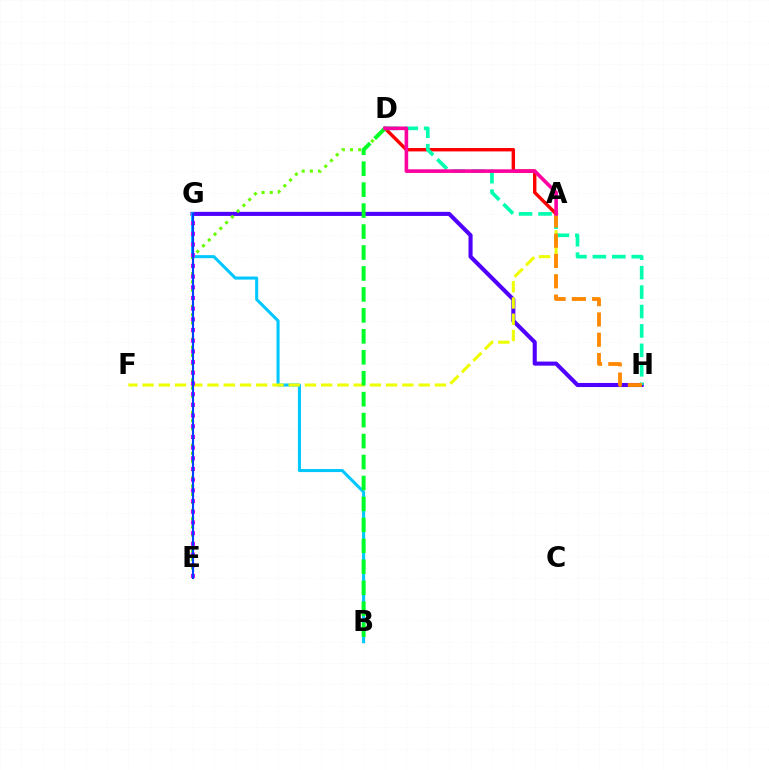{('G', 'H'): [{'color': '#4f00ff', 'line_style': 'solid', 'thickness': 2.94}], ('A', 'D'): [{'color': '#ff0000', 'line_style': 'solid', 'thickness': 2.45}, {'color': '#ff00a0', 'line_style': 'solid', 'thickness': 2.6}], ('B', 'G'): [{'color': '#00c7ff', 'line_style': 'solid', 'thickness': 2.19}], ('A', 'F'): [{'color': '#eeff00', 'line_style': 'dashed', 'thickness': 2.21}], ('D', 'E'): [{'color': '#66ff00', 'line_style': 'dotted', 'thickness': 2.22}], ('E', 'G'): [{'color': '#d600ff', 'line_style': 'dotted', 'thickness': 2.91}, {'color': '#003fff', 'line_style': 'solid', 'thickness': 1.53}], ('D', 'H'): [{'color': '#00ffaf', 'line_style': 'dashed', 'thickness': 2.64}], ('B', 'D'): [{'color': '#00ff27', 'line_style': 'dashed', 'thickness': 2.85}], ('A', 'H'): [{'color': '#ff8800', 'line_style': 'dashed', 'thickness': 2.76}]}